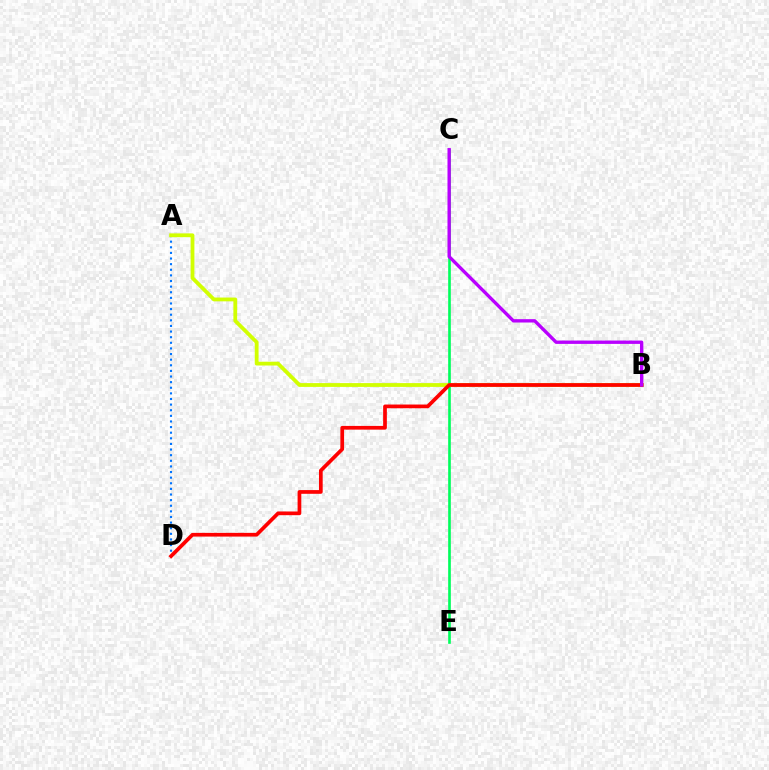{('C', 'E'): [{'color': '#00ff5c', 'line_style': 'solid', 'thickness': 1.91}], ('A', 'D'): [{'color': '#0074ff', 'line_style': 'dotted', 'thickness': 1.53}], ('A', 'B'): [{'color': '#d1ff00', 'line_style': 'solid', 'thickness': 2.74}], ('B', 'D'): [{'color': '#ff0000', 'line_style': 'solid', 'thickness': 2.67}], ('B', 'C'): [{'color': '#b900ff', 'line_style': 'solid', 'thickness': 2.41}]}